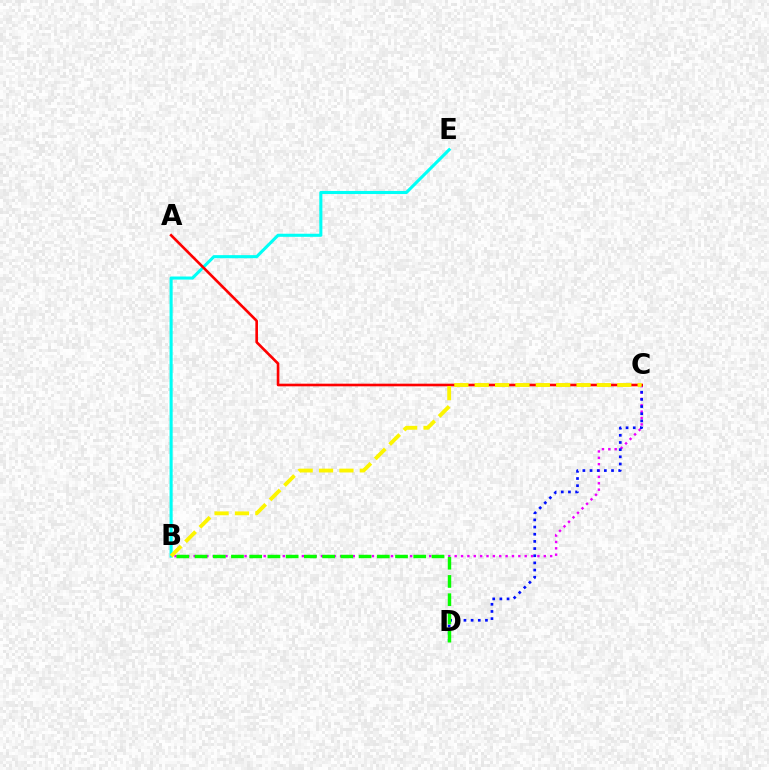{('B', 'C'): [{'color': '#ee00ff', 'line_style': 'dotted', 'thickness': 1.73}, {'color': '#fcf500', 'line_style': 'dashed', 'thickness': 2.77}], ('B', 'E'): [{'color': '#00fff6', 'line_style': 'solid', 'thickness': 2.22}], ('C', 'D'): [{'color': '#0010ff', 'line_style': 'dotted', 'thickness': 1.95}], ('B', 'D'): [{'color': '#08ff00', 'line_style': 'dashed', 'thickness': 2.48}], ('A', 'C'): [{'color': '#ff0000', 'line_style': 'solid', 'thickness': 1.9}]}